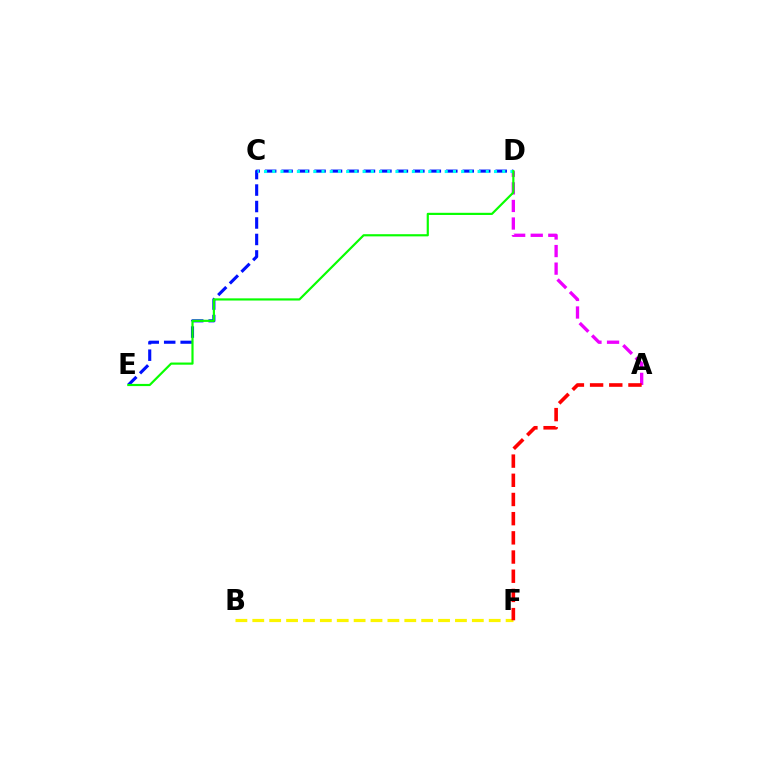{('A', 'D'): [{'color': '#ee00ff', 'line_style': 'dashed', 'thickness': 2.39}], ('D', 'E'): [{'color': '#0010ff', 'line_style': 'dashed', 'thickness': 2.24}, {'color': '#08ff00', 'line_style': 'solid', 'thickness': 1.57}], ('C', 'D'): [{'color': '#00fff6', 'line_style': 'dotted', 'thickness': 2.23}], ('B', 'F'): [{'color': '#fcf500', 'line_style': 'dashed', 'thickness': 2.29}], ('A', 'F'): [{'color': '#ff0000', 'line_style': 'dashed', 'thickness': 2.61}]}